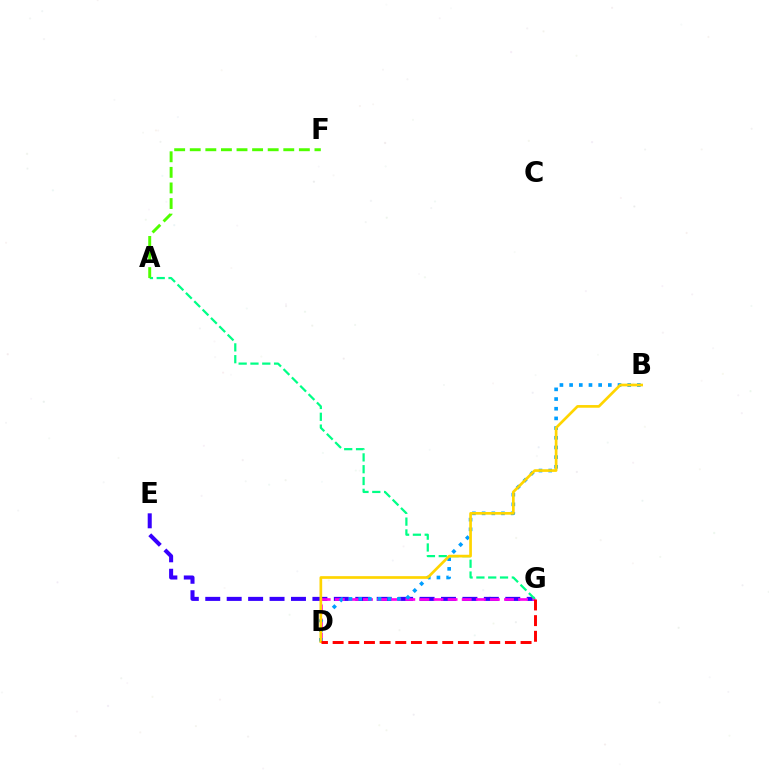{('E', 'G'): [{'color': '#3700ff', 'line_style': 'dashed', 'thickness': 2.91}], ('D', 'G'): [{'color': '#ff00ed', 'line_style': 'dashed', 'thickness': 1.92}, {'color': '#ff0000', 'line_style': 'dashed', 'thickness': 2.13}], ('A', 'G'): [{'color': '#00ff86', 'line_style': 'dashed', 'thickness': 1.6}], ('B', 'D'): [{'color': '#009eff', 'line_style': 'dotted', 'thickness': 2.63}, {'color': '#ffd500', 'line_style': 'solid', 'thickness': 1.93}], ('A', 'F'): [{'color': '#4fff00', 'line_style': 'dashed', 'thickness': 2.12}]}